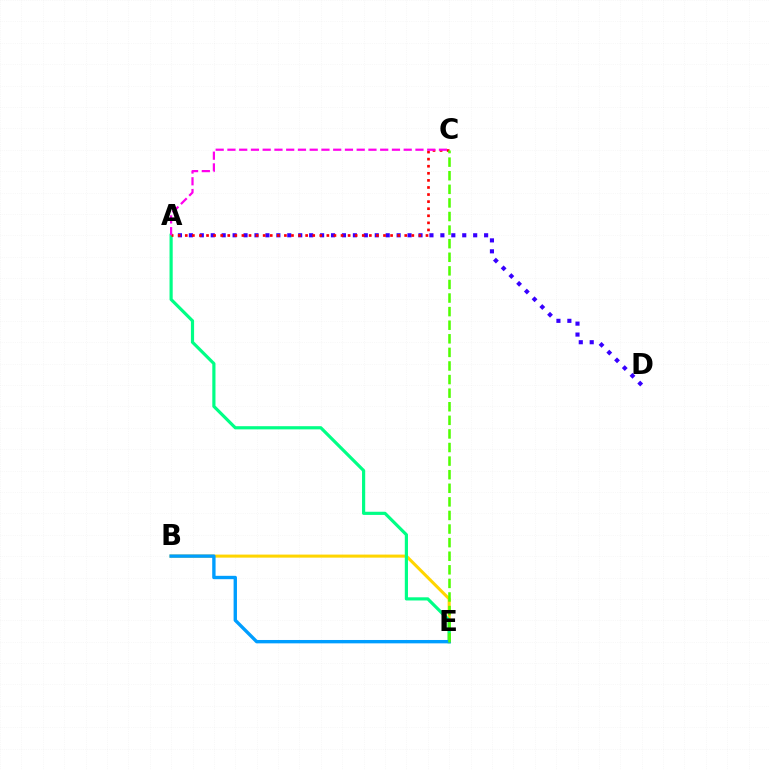{('B', 'E'): [{'color': '#ffd500', 'line_style': 'solid', 'thickness': 2.2}, {'color': '#009eff', 'line_style': 'solid', 'thickness': 2.42}], ('A', 'E'): [{'color': '#00ff86', 'line_style': 'solid', 'thickness': 2.29}], ('A', 'D'): [{'color': '#3700ff', 'line_style': 'dotted', 'thickness': 2.97}], ('A', 'C'): [{'color': '#ff0000', 'line_style': 'dotted', 'thickness': 1.92}, {'color': '#ff00ed', 'line_style': 'dashed', 'thickness': 1.6}], ('C', 'E'): [{'color': '#4fff00', 'line_style': 'dashed', 'thickness': 1.85}]}